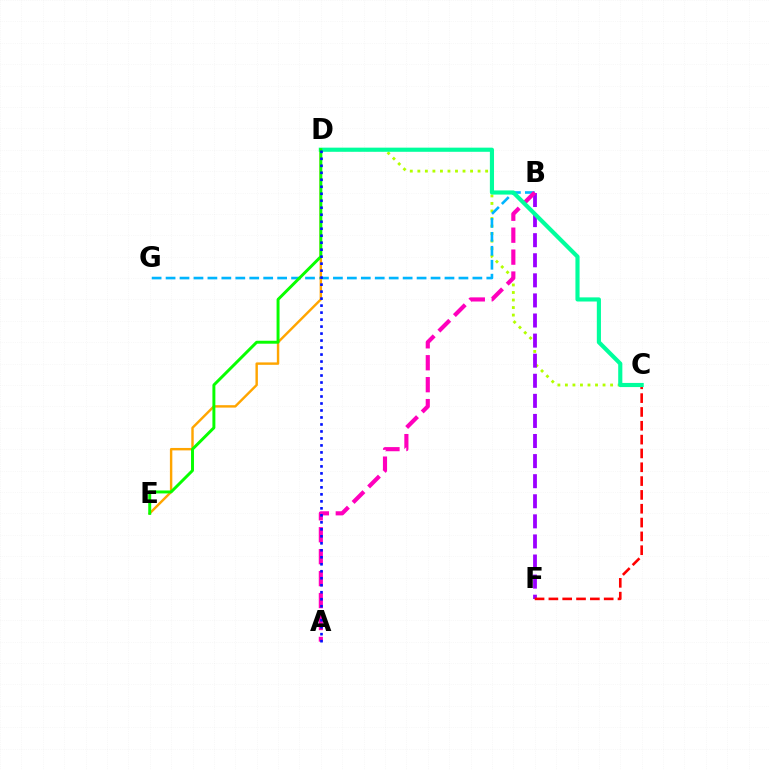{('C', 'D'): [{'color': '#b3ff00', 'line_style': 'dotted', 'thickness': 2.05}, {'color': '#00ff9d', 'line_style': 'solid', 'thickness': 2.98}], ('B', 'F'): [{'color': '#9b00ff', 'line_style': 'dashed', 'thickness': 2.73}], ('B', 'G'): [{'color': '#00b5ff', 'line_style': 'dashed', 'thickness': 1.89}], ('D', 'E'): [{'color': '#ffa500', 'line_style': 'solid', 'thickness': 1.75}, {'color': '#08ff00', 'line_style': 'solid', 'thickness': 2.12}], ('A', 'B'): [{'color': '#ff00bd', 'line_style': 'dashed', 'thickness': 2.98}], ('C', 'F'): [{'color': '#ff0000', 'line_style': 'dashed', 'thickness': 1.88}], ('A', 'D'): [{'color': '#0010ff', 'line_style': 'dotted', 'thickness': 1.9}]}